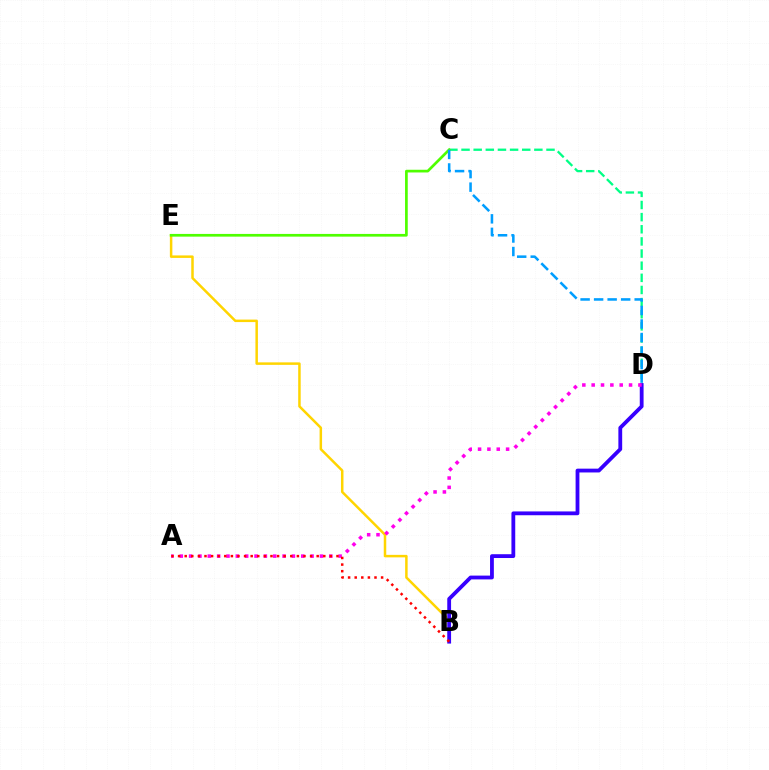{('C', 'D'): [{'color': '#00ff86', 'line_style': 'dashed', 'thickness': 1.65}, {'color': '#009eff', 'line_style': 'dashed', 'thickness': 1.84}], ('B', 'E'): [{'color': '#ffd500', 'line_style': 'solid', 'thickness': 1.8}], ('C', 'E'): [{'color': '#4fff00', 'line_style': 'solid', 'thickness': 1.95}], ('B', 'D'): [{'color': '#3700ff', 'line_style': 'solid', 'thickness': 2.74}], ('A', 'D'): [{'color': '#ff00ed', 'line_style': 'dotted', 'thickness': 2.54}], ('A', 'B'): [{'color': '#ff0000', 'line_style': 'dotted', 'thickness': 1.79}]}